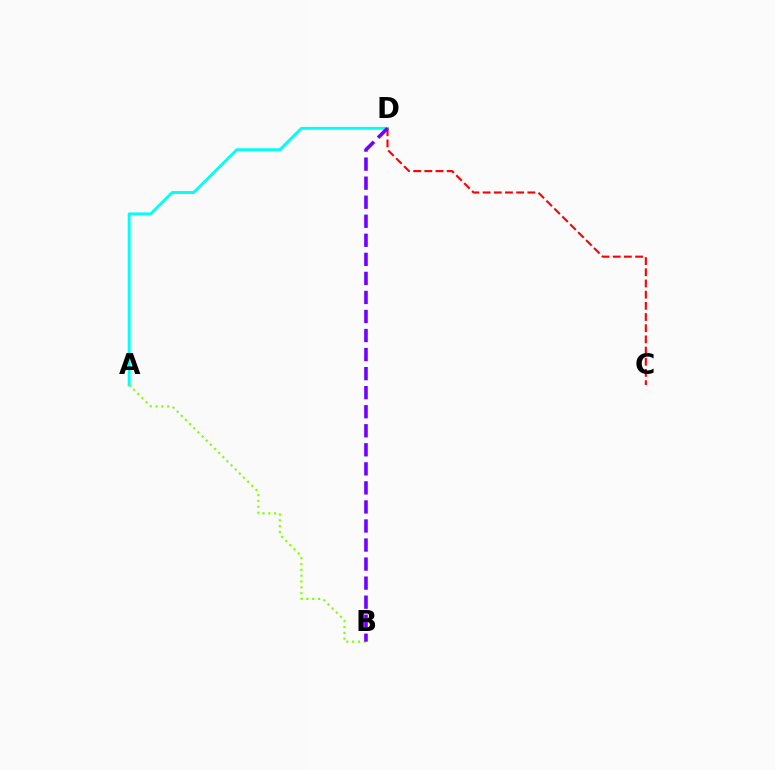{('A', 'D'): [{'color': '#00fff6', 'line_style': 'solid', 'thickness': 2.09}], ('C', 'D'): [{'color': '#ff0000', 'line_style': 'dashed', 'thickness': 1.52}], ('A', 'B'): [{'color': '#84ff00', 'line_style': 'dotted', 'thickness': 1.59}], ('B', 'D'): [{'color': '#7200ff', 'line_style': 'dashed', 'thickness': 2.59}]}